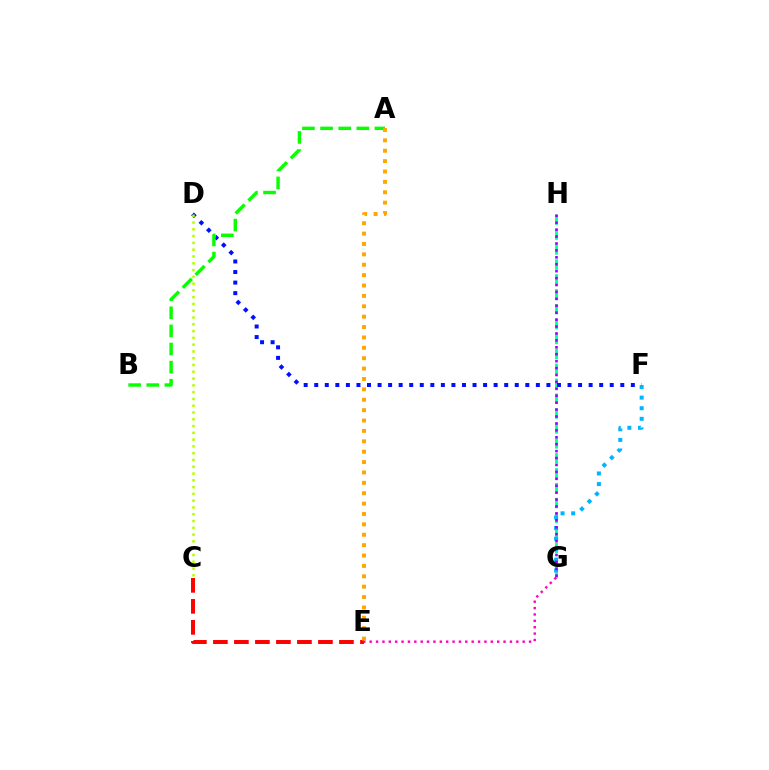{('G', 'H'): [{'color': '#00ff9d', 'line_style': 'dashed', 'thickness': 2.03}, {'color': '#9b00ff', 'line_style': 'dotted', 'thickness': 1.88}], ('C', 'E'): [{'color': '#ff0000', 'line_style': 'dashed', 'thickness': 2.85}], ('D', 'F'): [{'color': '#0010ff', 'line_style': 'dotted', 'thickness': 2.87}], ('E', 'G'): [{'color': '#ff00bd', 'line_style': 'dotted', 'thickness': 1.73}], ('A', 'B'): [{'color': '#08ff00', 'line_style': 'dashed', 'thickness': 2.46}], ('F', 'G'): [{'color': '#00b5ff', 'line_style': 'dotted', 'thickness': 2.88}], ('C', 'D'): [{'color': '#b3ff00', 'line_style': 'dotted', 'thickness': 1.84}], ('A', 'E'): [{'color': '#ffa500', 'line_style': 'dotted', 'thickness': 2.82}]}